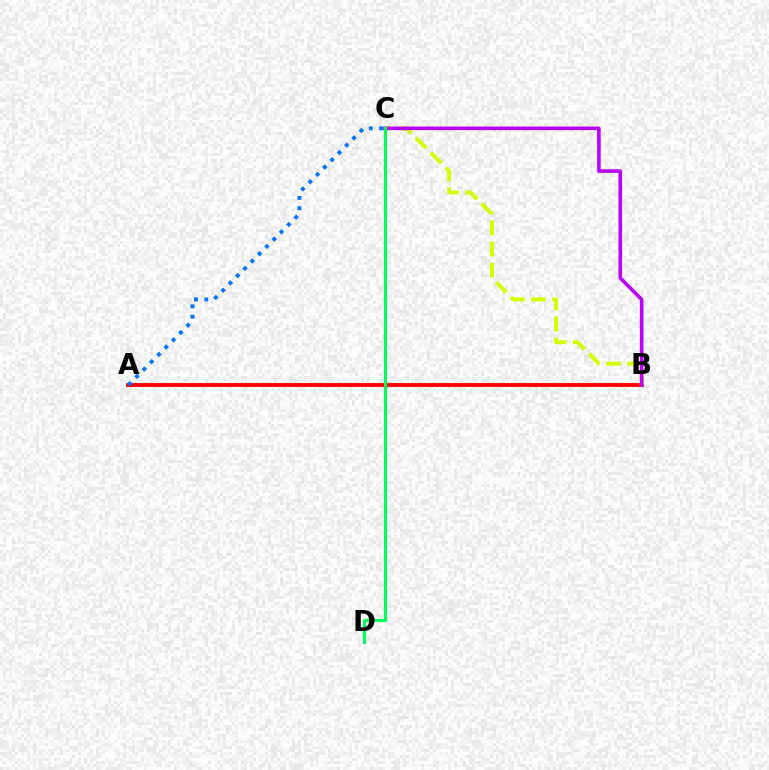{('A', 'B'): [{'color': '#ff0000', 'line_style': 'solid', 'thickness': 2.77}], ('B', 'C'): [{'color': '#d1ff00', 'line_style': 'dashed', 'thickness': 2.87}, {'color': '#b900ff', 'line_style': 'solid', 'thickness': 2.6}], ('C', 'D'): [{'color': '#00ff5c', 'line_style': 'solid', 'thickness': 2.27}], ('A', 'C'): [{'color': '#0074ff', 'line_style': 'dotted', 'thickness': 2.81}]}